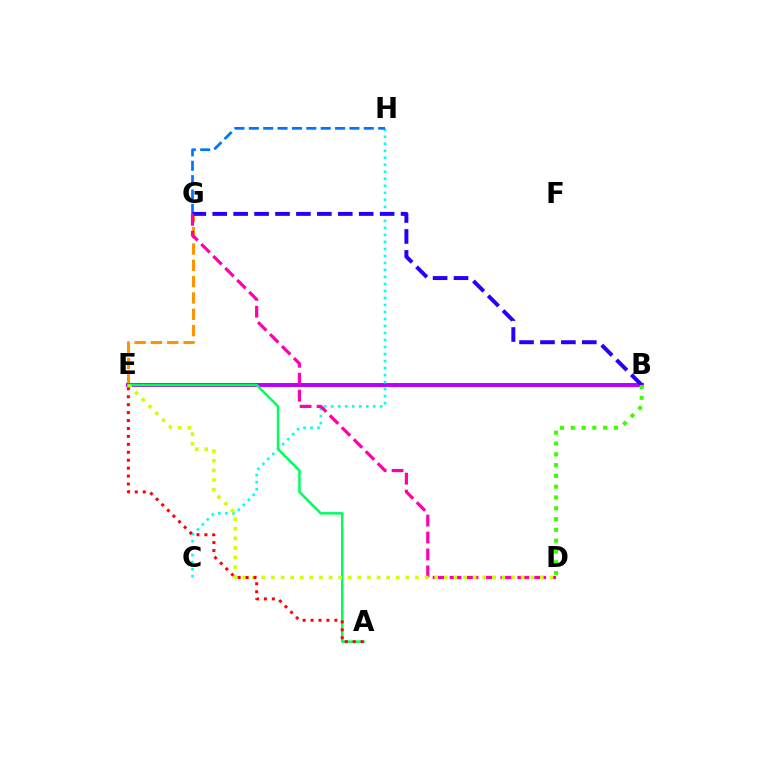{('E', 'G'): [{'color': '#ff9400', 'line_style': 'dashed', 'thickness': 2.22}], ('B', 'E'): [{'color': '#b900ff', 'line_style': 'solid', 'thickness': 2.84}], ('C', 'H'): [{'color': '#00fff6', 'line_style': 'dotted', 'thickness': 1.9}], ('G', 'H'): [{'color': '#0074ff', 'line_style': 'dashed', 'thickness': 1.95}], ('B', 'G'): [{'color': '#2500ff', 'line_style': 'dashed', 'thickness': 2.84}], ('B', 'D'): [{'color': '#3dff00', 'line_style': 'dotted', 'thickness': 2.93}], ('D', 'G'): [{'color': '#ff00ac', 'line_style': 'dashed', 'thickness': 2.3}], ('A', 'E'): [{'color': '#00ff5c', 'line_style': 'solid', 'thickness': 1.8}, {'color': '#ff0000', 'line_style': 'dotted', 'thickness': 2.16}], ('D', 'E'): [{'color': '#d1ff00', 'line_style': 'dotted', 'thickness': 2.61}]}